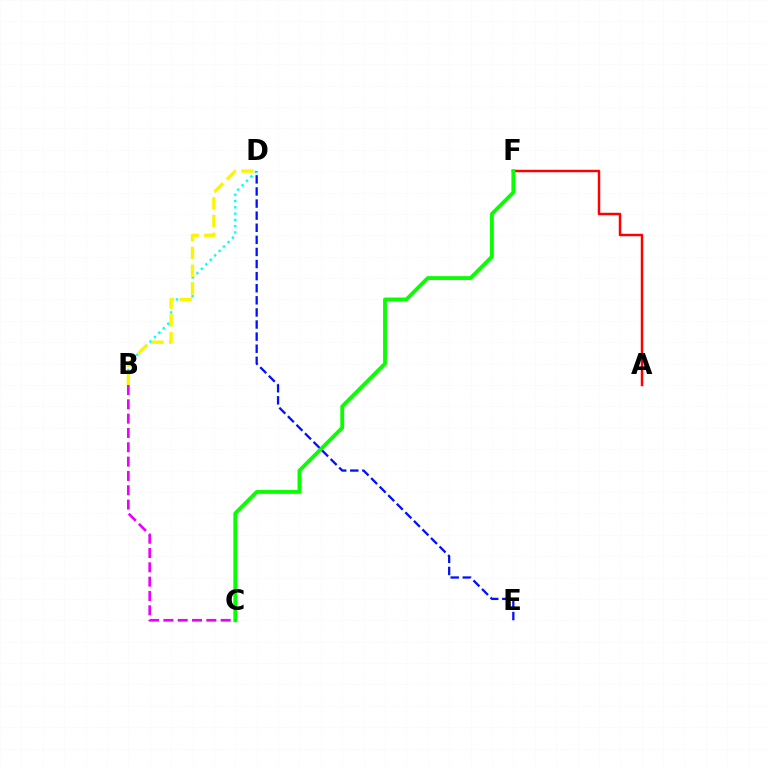{('A', 'F'): [{'color': '#ff0000', 'line_style': 'solid', 'thickness': 1.78}], ('B', 'D'): [{'color': '#00fff6', 'line_style': 'dotted', 'thickness': 1.7}, {'color': '#fcf500', 'line_style': 'dashed', 'thickness': 2.41}], ('C', 'F'): [{'color': '#08ff00', 'line_style': 'solid', 'thickness': 2.75}], ('B', 'C'): [{'color': '#ee00ff', 'line_style': 'dashed', 'thickness': 1.95}], ('D', 'E'): [{'color': '#0010ff', 'line_style': 'dashed', 'thickness': 1.64}]}